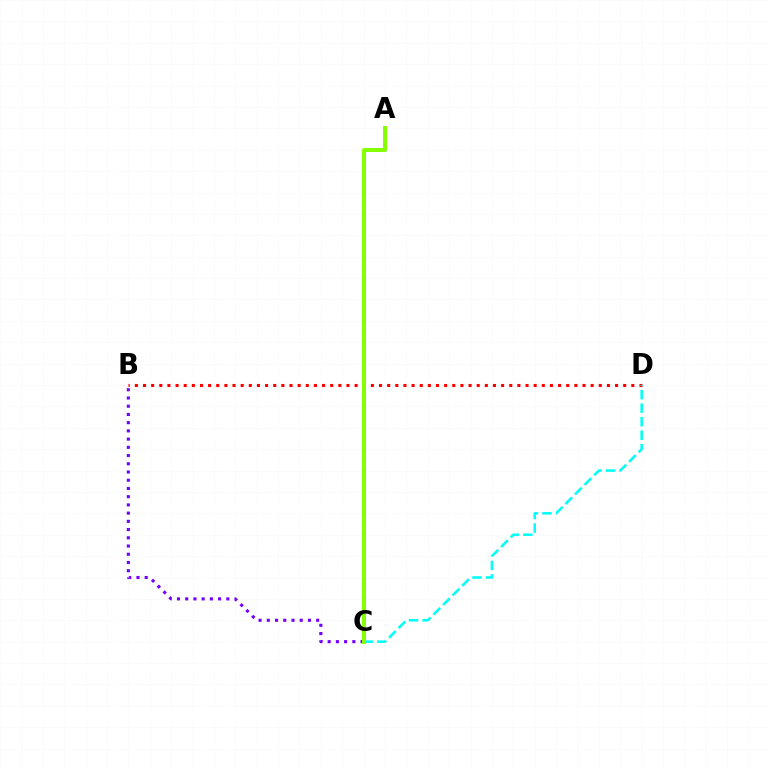{('B', 'D'): [{'color': '#ff0000', 'line_style': 'dotted', 'thickness': 2.21}], ('C', 'D'): [{'color': '#00fff6', 'line_style': 'dashed', 'thickness': 1.84}], ('B', 'C'): [{'color': '#7200ff', 'line_style': 'dotted', 'thickness': 2.23}], ('A', 'C'): [{'color': '#84ff00', 'line_style': 'solid', 'thickness': 2.85}]}